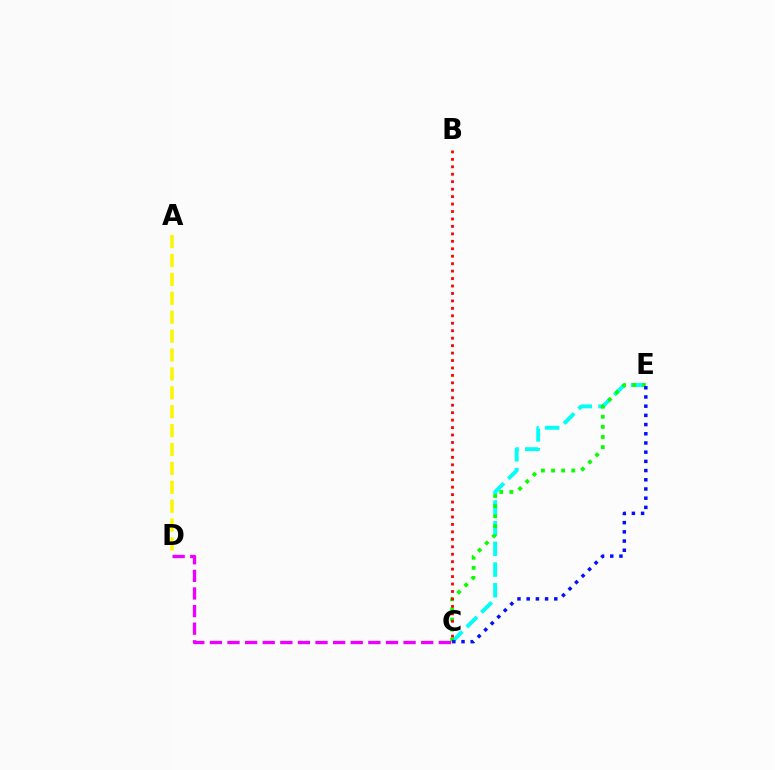{('C', 'E'): [{'color': '#00fff6', 'line_style': 'dashed', 'thickness': 2.81}, {'color': '#08ff00', 'line_style': 'dotted', 'thickness': 2.75}, {'color': '#0010ff', 'line_style': 'dotted', 'thickness': 2.5}], ('A', 'D'): [{'color': '#fcf500', 'line_style': 'dashed', 'thickness': 2.57}], ('C', 'D'): [{'color': '#ee00ff', 'line_style': 'dashed', 'thickness': 2.39}], ('B', 'C'): [{'color': '#ff0000', 'line_style': 'dotted', 'thickness': 2.02}]}